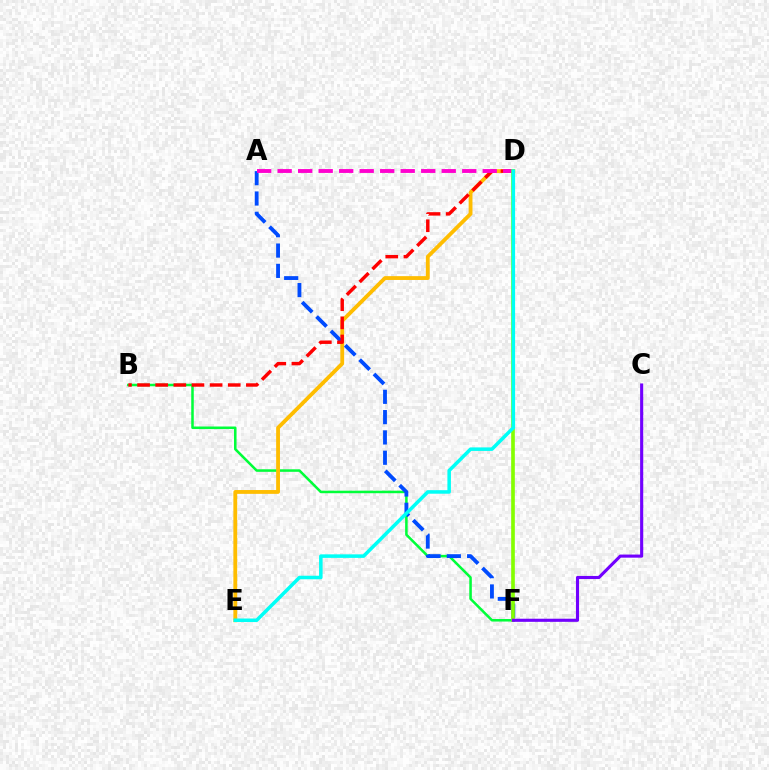{('B', 'F'): [{'color': '#00ff39', 'line_style': 'solid', 'thickness': 1.82}], ('D', 'E'): [{'color': '#ffbd00', 'line_style': 'solid', 'thickness': 2.75}, {'color': '#00fff6', 'line_style': 'solid', 'thickness': 2.54}], ('A', 'F'): [{'color': '#004bff', 'line_style': 'dashed', 'thickness': 2.76}], ('B', 'D'): [{'color': '#ff0000', 'line_style': 'dashed', 'thickness': 2.46}], ('A', 'D'): [{'color': '#ff00cf', 'line_style': 'dashed', 'thickness': 2.79}], ('D', 'F'): [{'color': '#84ff00', 'line_style': 'solid', 'thickness': 2.63}], ('C', 'F'): [{'color': '#7200ff', 'line_style': 'solid', 'thickness': 2.24}]}